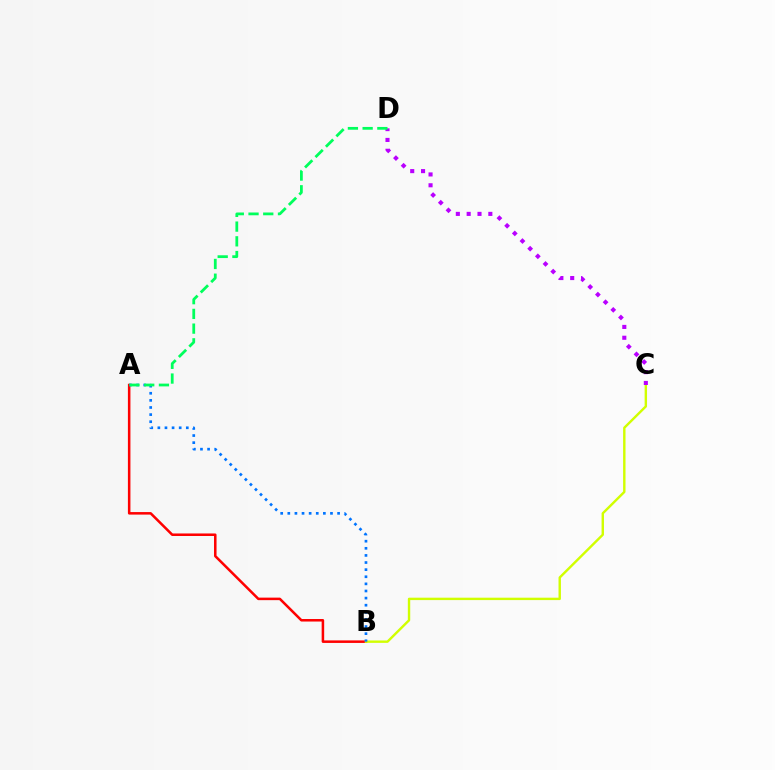{('A', 'B'): [{'color': '#ff0000', 'line_style': 'solid', 'thickness': 1.82}, {'color': '#0074ff', 'line_style': 'dotted', 'thickness': 1.93}], ('B', 'C'): [{'color': '#d1ff00', 'line_style': 'solid', 'thickness': 1.73}], ('C', 'D'): [{'color': '#b900ff', 'line_style': 'dotted', 'thickness': 2.94}], ('A', 'D'): [{'color': '#00ff5c', 'line_style': 'dashed', 'thickness': 2.0}]}